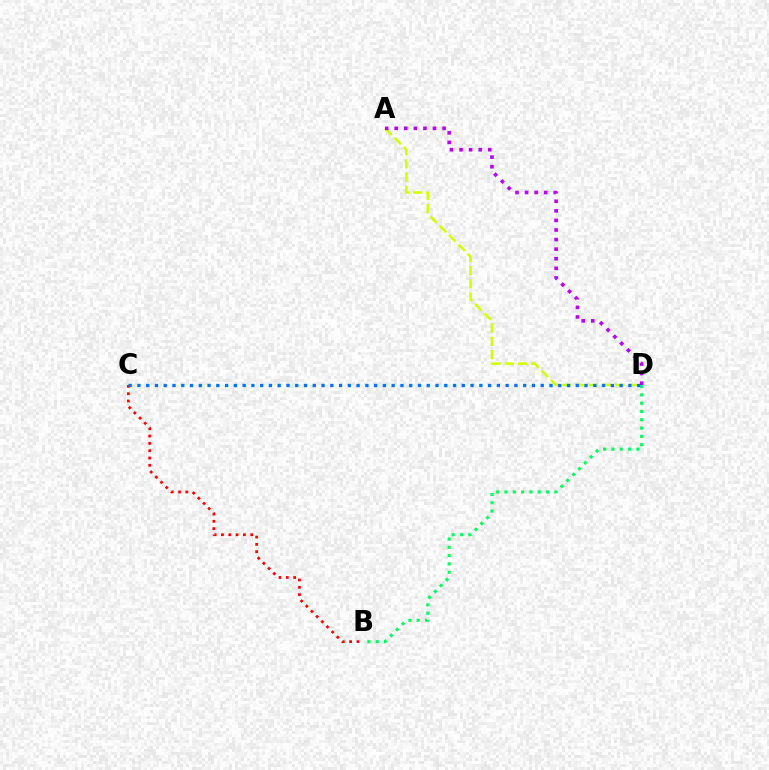{('B', 'C'): [{'color': '#ff0000', 'line_style': 'dotted', 'thickness': 1.99}], ('B', 'D'): [{'color': '#00ff5c', 'line_style': 'dotted', 'thickness': 2.26}], ('A', 'D'): [{'color': '#d1ff00', 'line_style': 'dashed', 'thickness': 1.8}, {'color': '#b900ff', 'line_style': 'dotted', 'thickness': 2.6}], ('C', 'D'): [{'color': '#0074ff', 'line_style': 'dotted', 'thickness': 2.38}]}